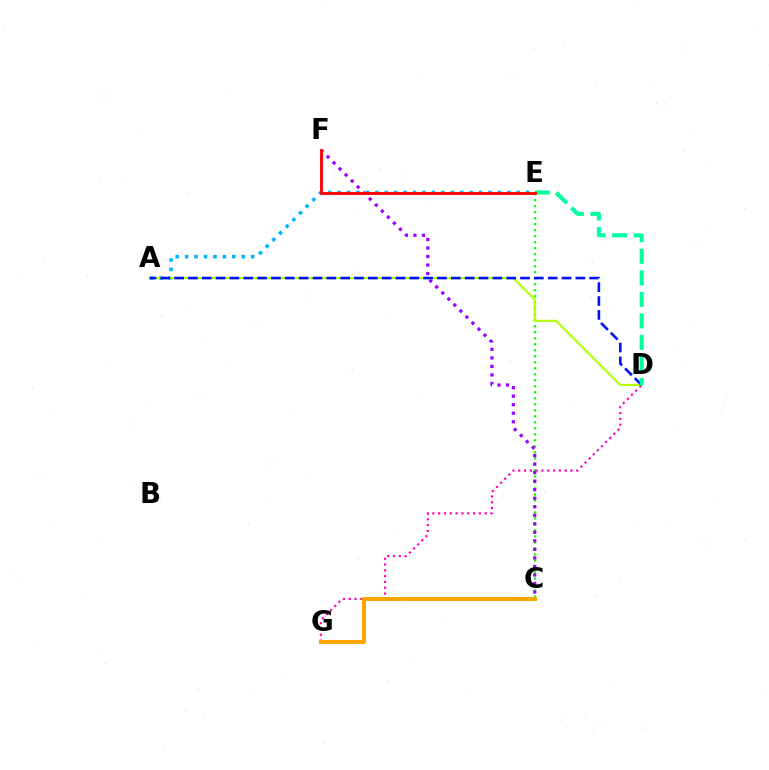{('C', 'E'): [{'color': '#08ff00', 'line_style': 'dotted', 'thickness': 1.63}], ('D', 'G'): [{'color': '#ff00bd', 'line_style': 'dotted', 'thickness': 1.58}], ('C', 'G'): [{'color': '#ffa500', 'line_style': 'solid', 'thickness': 2.88}], ('C', 'F'): [{'color': '#9b00ff', 'line_style': 'dotted', 'thickness': 2.32}], ('A', 'E'): [{'color': '#00b5ff', 'line_style': 'dotted', 'thickness': 2.56}], ('A', 'D'): [{'color': '#b3ff00', 'line_style': 'solid', 'thickness': 1.54}, {'color': '#0010ff', 'line_style': 'dashed', 'thickness': 1.88}], ('D', 'E'): [{'color': '#00ff9d', 'line_style': 'dashed', 'thickness': 2.92}], ('E', 'F'): [{'color': '#ff0000', 'line_style': 'solid', 'thickness': 2.06}]}